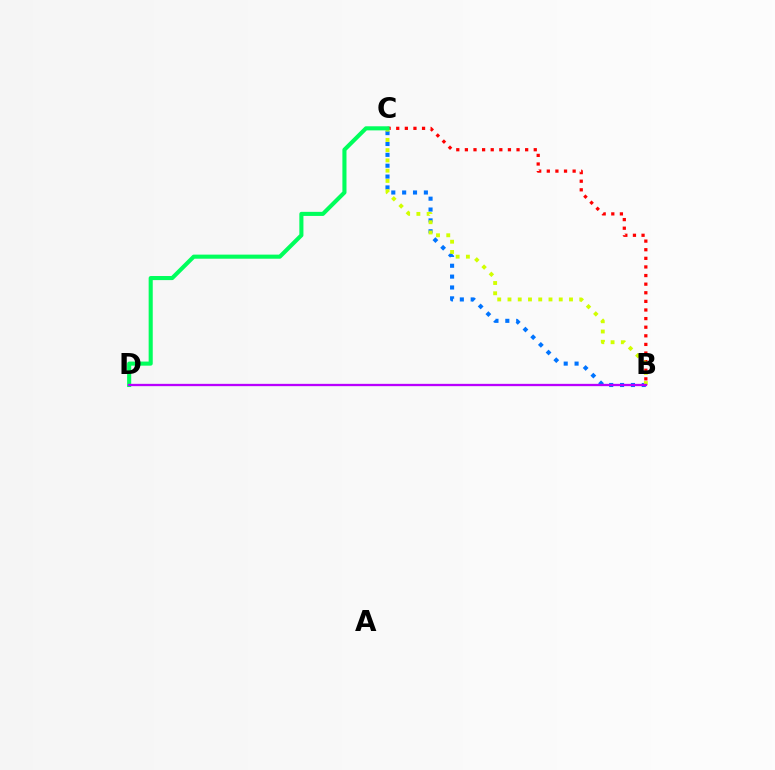{('B', 'C'): [{'color': '#ff0000', 'line_style': 'dotted', 'thickness': 2.34}, {'color': '#0074ff', 'line_style': 'dotted', 'thickness': 2.95}, {'color': '#d1ff00', 'line_style': 'dotted', 'thickness': 2.79}], ('C', 'D'): [{'color': '#00ff5c', 'line_style': 'solid', 'thickness': 2.95}], ('B', 'D'): [{'color': '#b900ff', 'line_style': 'solid', 'thickness': 1.66}]}